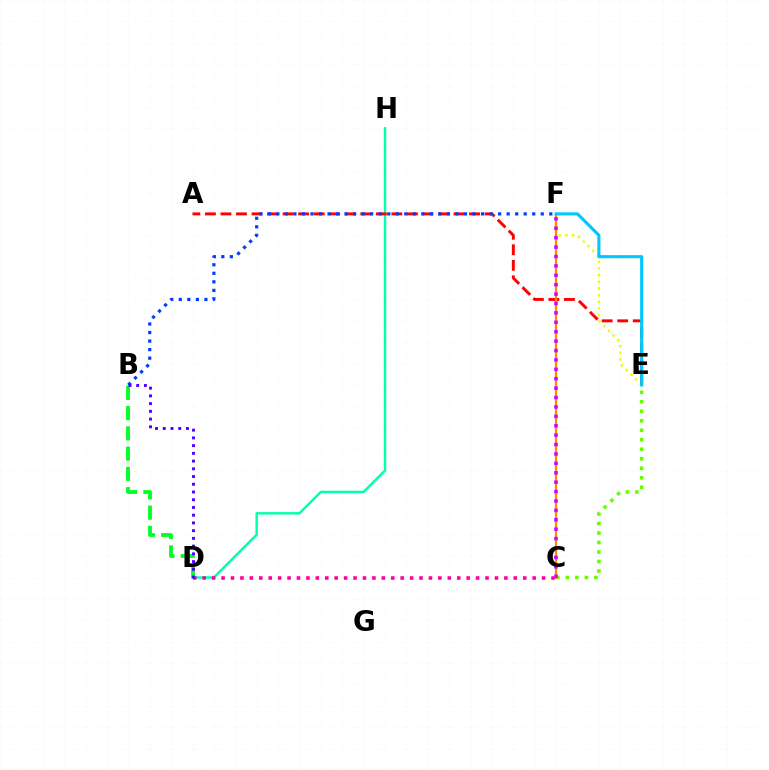{('D', 'H'): [{'color': '#00ffaf', 'line_style': 'solid', 'thickness': 1.76}], ('E', 'F'): [{'color': '#eeff00', 'line_style': 'dotted', 'thickness': 1.81}, {'color': '#00c7ff', 'line_style': 'solid', 'thickness': 2.22}], ('A', 'E'): [{'color': '#ff0000', 'line_style': 'dashed', 'thickness': 2.11}], ('B', 'D'): [{'color': '#00ff27', 'line_style': 'dashed', 'thickness': 2.75}, {'color': '#4f00ff', 'line_style': 'dotted', 'thickness': 2.1}], ('C', 'E'): [{'color': '#66ff00', 'line_style': 'dotted', 'thickness': 2.58}], ('C', 'F'): [{'color': '#ff8800', 'line_style': 'solid', 'thickness': 1.59}, {'color': '#d600ff', 'line_style': 'dotted', 'thickness': 2.56}], ('C', 'D'): [{'color': '#ff00a0', 'line_style': 'dotted', 'thickness': 2.56}], ('B', 'F'): [{'color': '#003fff', 'line_style': 'dotted', 'thickness': 2.32}]}